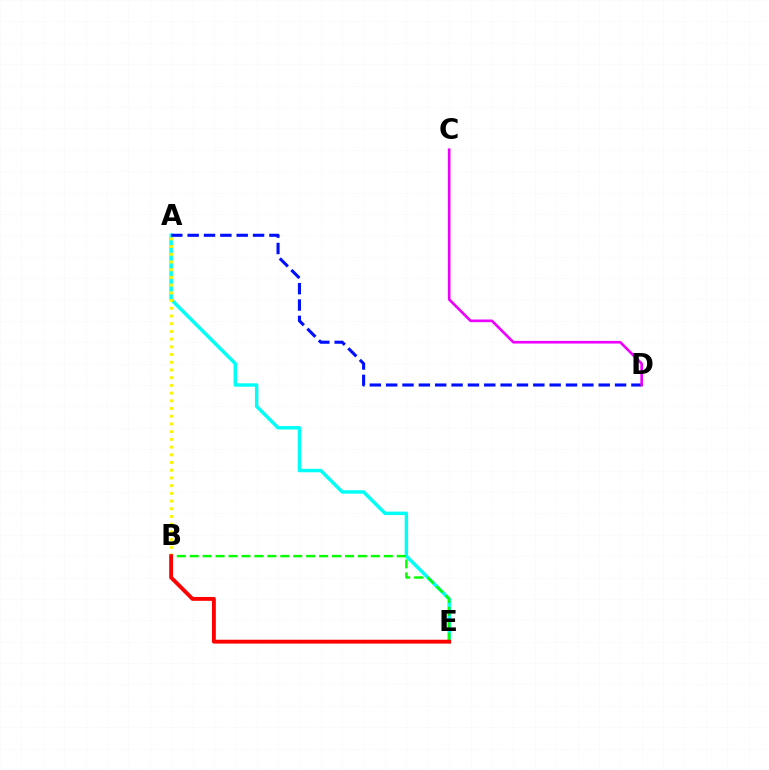{('A', 'E'): [{'color': '#00fff6', 'line_style': 'solid', 'thickness': 2.48}], ('A', 'B'): [{'color': '#fcf500', 'line_style': 'dotted', 'thickness': 2.1}], ('B', 'E'): [{'color': '#08ff00', 'line_style': 'dashed', 'thickness': 1.76}, {'color': '#ff0000', 'line_style': 'solid', 'thickness': 2.78}], ('A', 'D'): [{'color': '#0010ff', 'line_style': 'dashed', 'thickness': 2.22}], ('C', 'D'): [{'color': '#ee00ff', 'line_style': 'solid', 'thickness': 1.91}]}